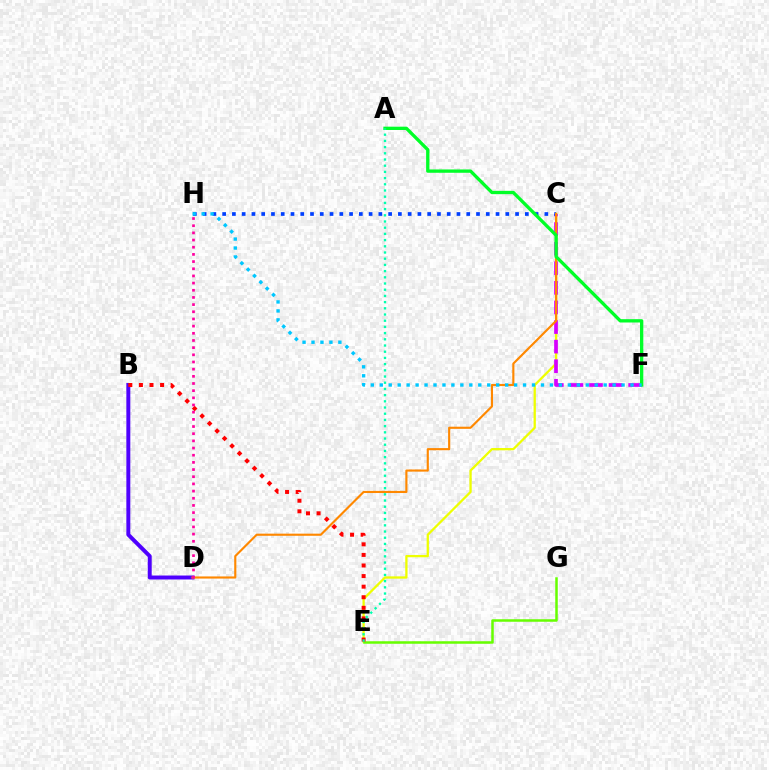{('C', 'E'): [{'color': '#eeff00', 'line_style': 'solid', 'thickness': 1.65}], ('E', 'G'): [{'color': '#66ff00', 'line_style': 'solid', 'thickness': 1.81}], ('C', 'F'): [{'color': '#d600ff', 'line_style': 'dashed', 'thickness': 2.66}], ('B', 'D'): [{'color': '#4f00ff', 'line_style': 'solid', 'thickness': 2.85}], ('C', 'H'): [{'color': '#003fff', 'line_style': 'dotted', 'thickness': 2.65}], ('B', 'E'): [{'color': '#ff0000', 'line_style': 'dotted', 'thickness': 2.87}], ('C', 'D'): [{'color': '#ff8800', 'line_style': 'solid', 'thickness': 1.54}], ('A', 'F'): [{'color': '#00ff27', 'line_style': 'solid', 'thickness': 2.39}], ('F', 'H'): [{'color': '#00c7ff', 'line_style': 'dotted', 'thickness': 2.43}], ('A', 'E'): [{'color': '#00ffaf', 'line_style': 'dotted', 'thickness': 1.68}], ('D', 'H'): [{'color': '#ff00a0', 'line_style': 'dotted', 'thickness': 1.95}]}